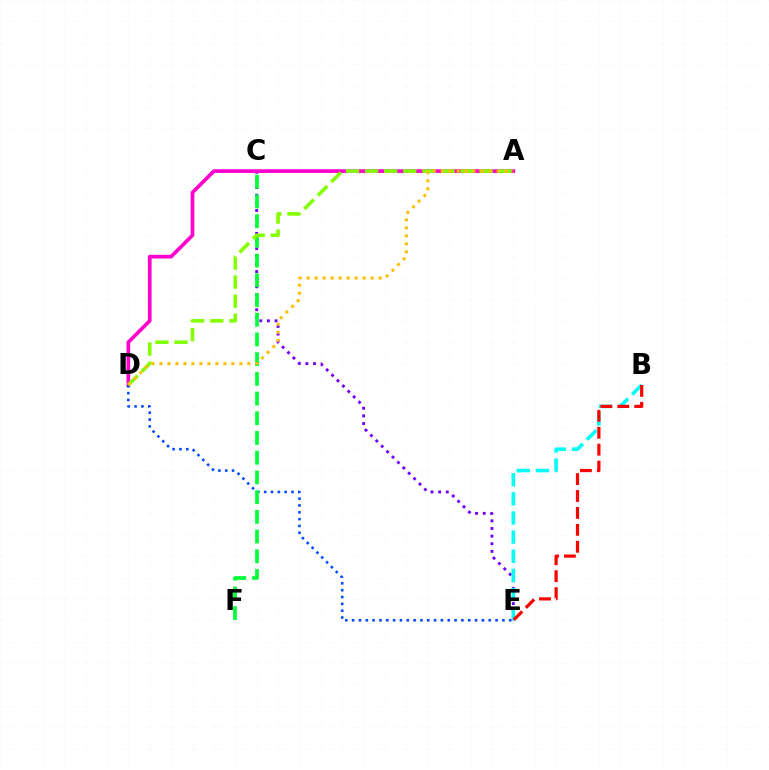{('C', 'E'): [{'color': '#7200ff', 'line_style': 'dotted', 'thickness': 2.07}], ('B', 'E'): [{'color': '#00fff6', 'line_style': 'dashed', 'thickness': 2.6}, {'color': '#ff0000', 'line_style': 'dashed', 'thickness': 2.3}], ('A', 'D'): [{'color': '#ff00cf', 'line_style': 'solid', 'thickness': 2.65}, {'color': '#84ff00', 'line_style': 'dashed', 'thickness': 2.59}, {'color': '#ffbd00', 'line_style': 'dotted', 'thickness': 2.17}], ('D', 'E'): [{'color': '#004bff', 'line_style': 'dotted', 'thickness': 1.86}], ('C', 'F'): [{'color': '#00ff39', 'line_style': 'dashed', 'thickness': 2.68}]}